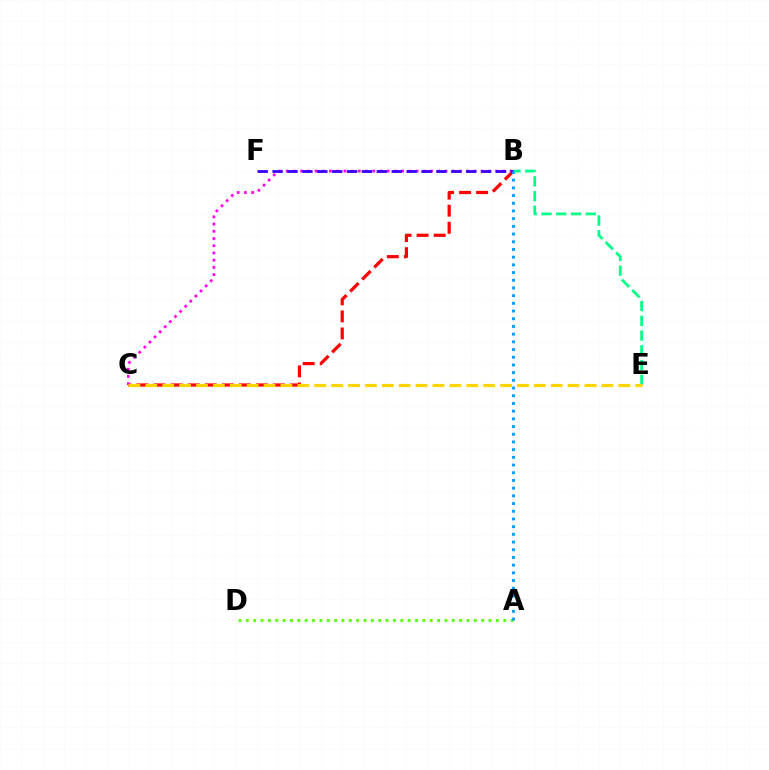{('A', 'D'): [{'color': '#4fff00', 'line_style': 'dotted', 'thickness': 2.0}], ('B', 'C'): [{'color': '#ff0000', 'line_style': 'dashed', 'thickness': 2.32}, {'color': '#ff00ed', 'line_style': 'dotted', 'thickness': 1.96}], ('B', 'E'): [{'color': '#00ff86', 'line_style': 'dashed', 'thickness': 2.0}], ('B', 'F'): [{'color': '#3700ff', 'line_style': 'dashed', 'thickness': 2.02}], ('A', 'B'): [{'color': '#009eff', 'line_style': 'dotted', 'thickness': 2.09}], ('C', 'E'): [{'color': '#ffd500', 'line_style': 'dashed', 'thickness': 2.29}]}